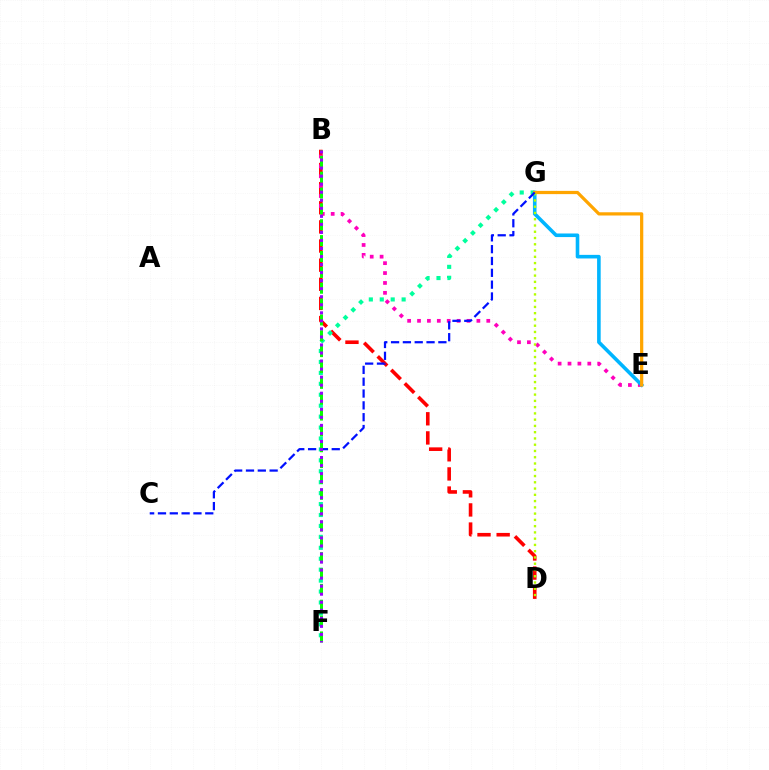{('B', 'D'): [{'color': '#ff0000', 'line_style': 'dashed', 'thickness': 2.6}], ('F', 'G'): [{'color': '#00ff9d', 'line_style': 'dotted', 'thickness': 2.97}], ('B', 'E'): [{'color': '#ff00bd', 'line_style': 'dotted', 'thickness': 2.69}], ('B', 'F'): [{'color': '#08ff00', 'line_style': 'dashed', 'thickness': 2.15}, {'color': '#9b00ff', 'line_style': 'dotted', 'thickness': 2.18}], ('E', 'G'): [{'color': '#00b5ff', 'line_style': 'solid', 'thickness': 2.59}, {'color': '#ffa500', 'line_style': 'solid', 'thickness': 2.33}], ('D', 'G'): [{'color': '#b3ff00', 'line_style': 'dotted', 'thickness': 1.7}], ('C', 'G'): [{'color': '#0010ff', 'line_style': 'dashed', 'thickness': 1.61}]}